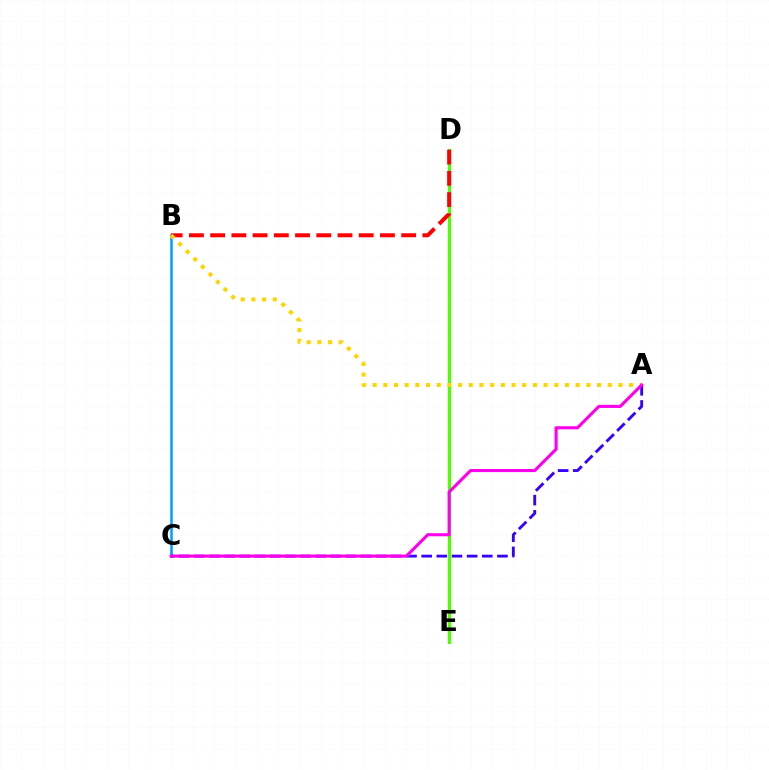{('D', 'E'): [{'color': '#00ff86', 'line_style': 'dotted', 'thickness': 2.11}, {'color': '#4fff00', 'line_style': 'solid', 'thickness': 2.32}], ('B', 'C'): [{'color': '#009eff', 'line_style': 'solid', 'thickness': 1.83}], ('B', 'D'): [{'color': '#ff0000', 'line_style': 'dashed', 'thickness': 2.88}], ('A', 'B'): [{'color': '#ffd500', 'line_style': 'dotted', 'thickness': 2.9}], ('A', 'C'): [{'color': '#3700ff', 'line_style': 'dashed', 'thickness': 2.06}, {'color': '#ff00ed', 'line_style': 'solid', 'thickness': 2.23}]}